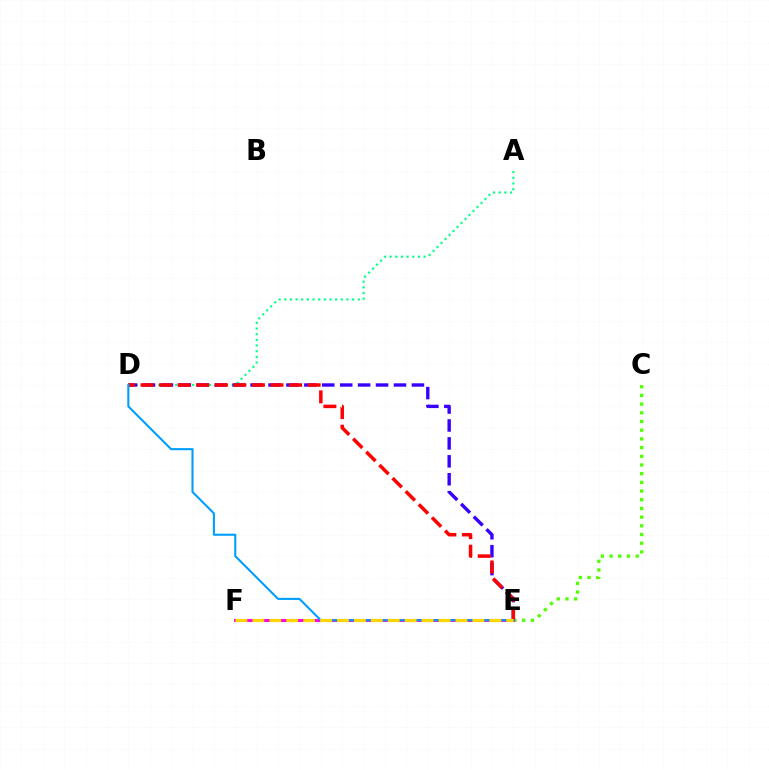{('C', 'E'): [{'color': '#4fff00', 'line_style': 'dotted', 'thickness': 2.36}], ('A', 'D'): [{'color': '#00ff86', 'line_style': 'dotted', 'thickness': 1.54}], ('D', 'E'): [{'color': '#3700ff', 'line_style': 'dashed', 'thickness': 2.44}, {'color': '#ff0000', 'line_style': 'dashed', 'thickness': 2.52}, {'color': '#009eff', 'line_style': 'solid', 'thickness': 1.51}], ('E', 'F'): [{'color': '#ff00ed', 'line_style': 'solid', 'thickness': 2.12}, {'color': '#ffd500', 'line_style': 'dashed', 'thickness': 2.3}]}